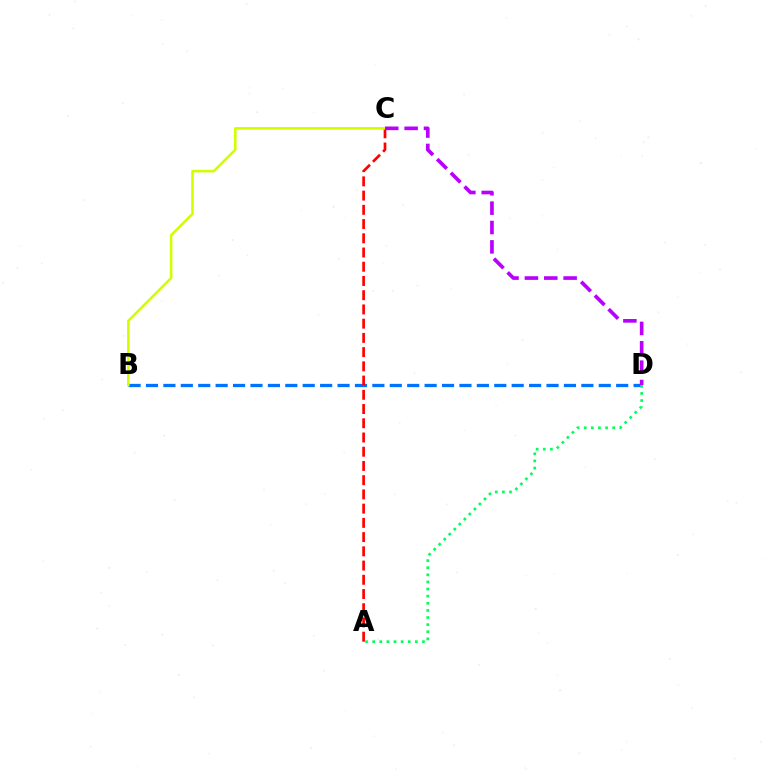{('B', 'D'): [{'color': '#0074ff', 'line_style': 'dashed', 'thickness': 2.37}], ('A', 'D'): [{'color': '#00ff5c', 'line_style': 'dotted', 'thickness': 1.93}], ('A', 'C'): [{'color': '#ff0000', 'line_style': 'dashed', 'thickness': 1.93}], ('B', 'C'): [{'color': '#d1ff00', 'line_style': 'solid', 'thickness': 1.86}], ('C', 'D'): [{'color': '#b900ff', 'line_style': 'dashed', 'thickness': 2.63}]}